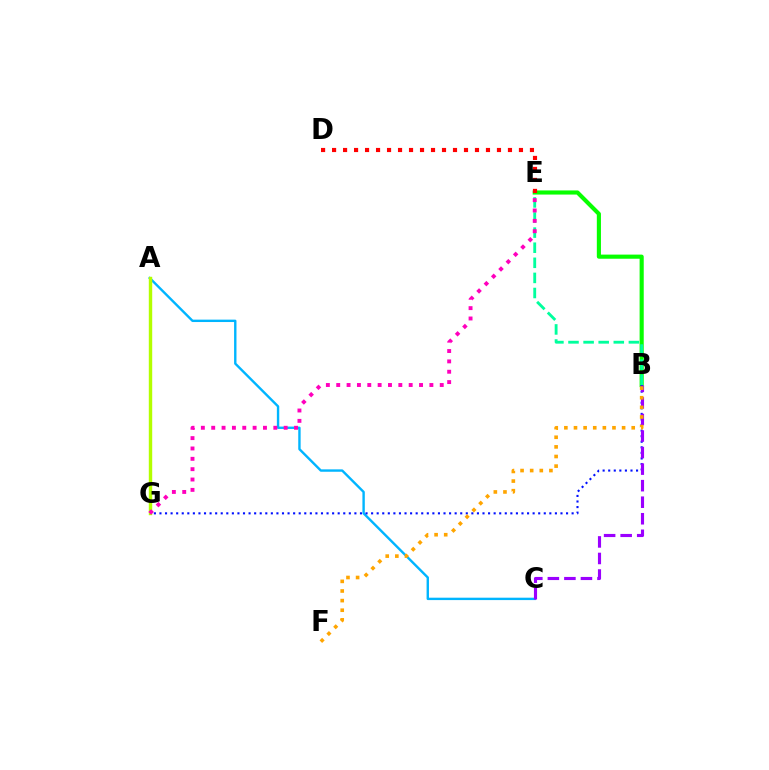{('A', 'C'): [{'color': '#00b5ff', 'line_style': 'solid', 'thickness': 1.72}], ('B', 'E'): [{'color': '#08ff00', 'line_style': 'solid', 'thickness': 2.97}, {'color': '#00ff9d', 'line_style': 'dashed', 'thickness': 2.05}], ('B', 'G'): [{'color': '#0010ff', 'line_style': 'dotted', 'thickness': 1.51}], ('B', 'C'): [{'color': '#9b00ff', 'line_style': 'dashed', 'thickness': 2.25}], ('A', 'G'): [{'color': '#b3ff00', 'line_style': 'solid', 'thickness': 2.46}], ('B', 'F'): [{'color': '#ffa500', 'line_style': 'dotted', 'thickness': 2.61}], ('E', 'G'): [{'color': '#ff00bd', 'line_style': 'dotted', 'thickness': 2.81}], ('D', 'E'): [{'color': '#ff0000', 'line_style': 'dotted', 'thickness': 2.99}]}